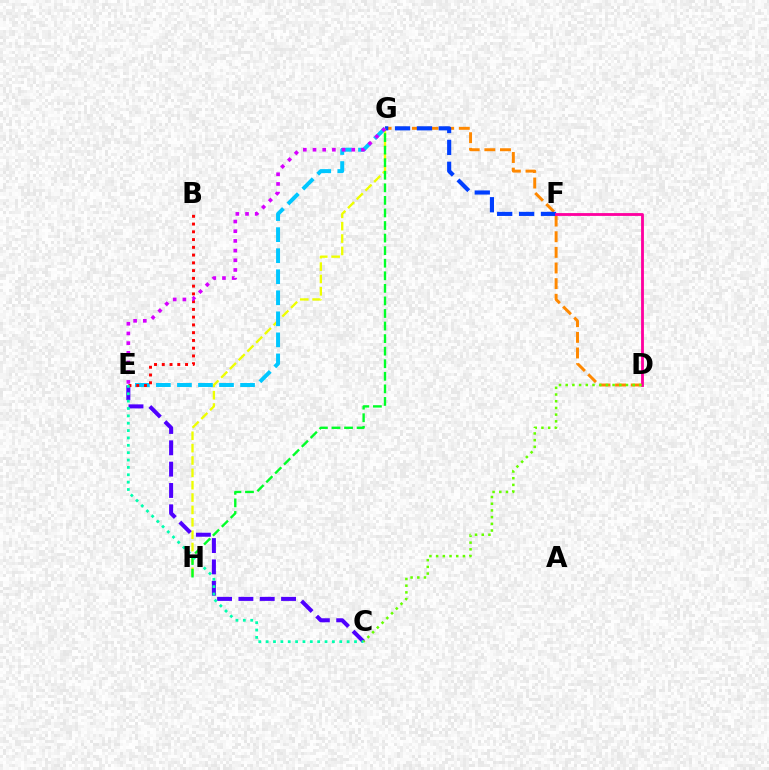{('D', 'G'): [{'color': '#ff8800', 'line_style': 'dashed', 'thickness': 2.12}], ('G', 'H'): [{'color': '#eeff00', 'line_style': 'dashed', 'thickness': 1.68}, {'color': '#00ff27', 'line_style': 'dashed', 'thickness': 1.71}], ('E', 'G'): [{'color': '#00c7ff', 'line_style': 'dashed', 'thickness': 2.86}, {'color': '#d600ff', 'line_style': 'dotted', 'thickness': 2.63}], ('C', 'E'): [{'color': '#4f00ff', 'line_style': 'dashed', 'thickness': 2.9}, {'color': '#00ffaf', 'line_style': 'dotted', 'thickness': 2.0}], ('F', 'G'): [{'color': '#003fff', 'line_style': 'dashed', 'thickness': 2.97}], ('B', 'E'): [{'color': '#ff0000', 'line_style': 'dotted', 'thickness': 2.11}], ('D', 'F'): [{'color': '#ff00a0', 'line_style': 'solid', 'thickness': 2.04}], ('C', 'D'): [{'color': '#66ff00', 'line_style': 'dotted', 'thickness': 1.82}]}